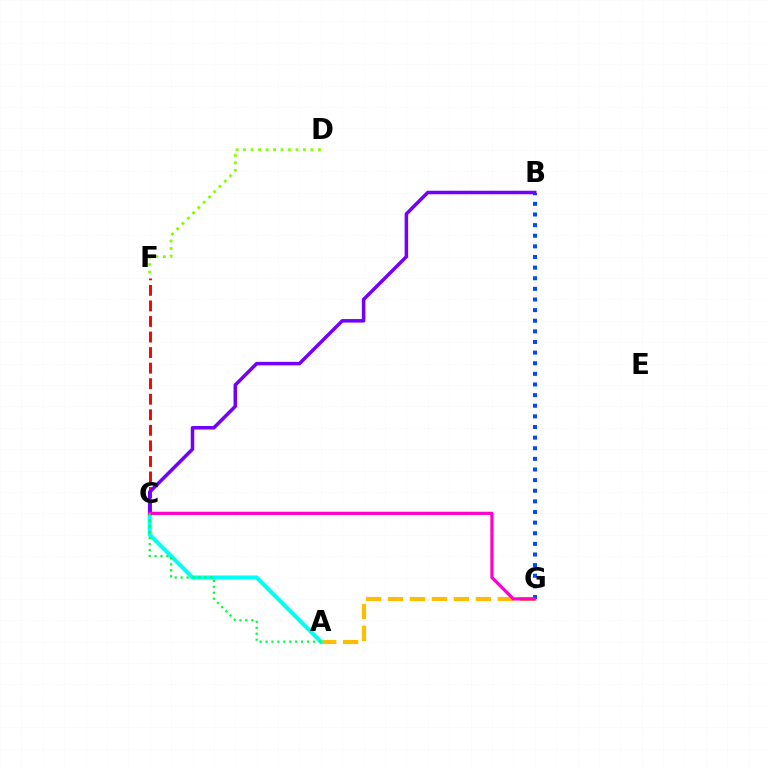{('A', 'G'): [{'color': '#ffbd00', 'line_style': 'dashed', 'thickness': 2.98}], ('A', 'C'): [{'color': '#00fff6', 'line_style': 'solid', 'thickness': 2.96}, {'color': '#00ff39', 'line_style': 'dotted', 'thickness': 1.61}], ('B', 'G'): [{'color': '#004bff', 'line_style': 'dotted', 'thickness': 2.89}], ('C', 'F'): [{'color': '#ff0000', 'line_style': 'dashed', 'thickness': 2.11}], ('D', 'F'): [{'color': '#84ff00', 'line_style': 'dotted', 'thickness': 2.03}], ('B', 'C'): [{'color': '#7200ff', 'line_style': 'solid', 'thickness': 2.53}], ('C', 'G'): [{'color': '#ff00cf', 'line_style': 'solid', 'thickness': 2.32}]}